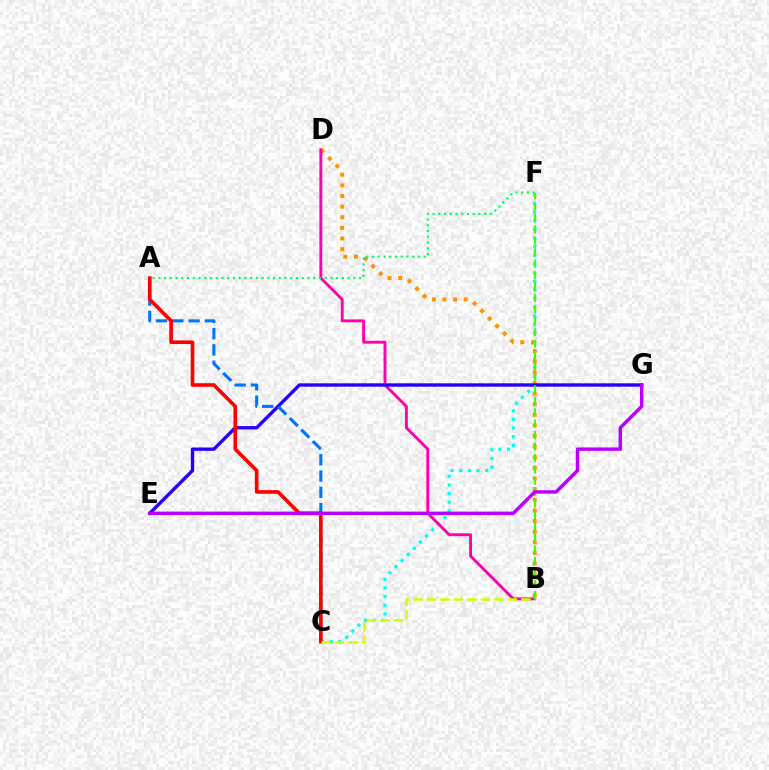{('C', 'F'): [{'color': '#00fff6', 'line_style': 'dotted', 'thickness': 2.35}], ('B', 'D'): [{'color': '#ff9400', 'line_style': 'dotted', 'thickness': 2.89}, {'color': '#ff00ac', 'line_style': 'solid', 'thickness': 2.07}], ('E', 'G'): [{'color': '#2500ff', 'line_style': 'solid', 'thickness': 2.43}, {'color': '#b900ff', 'line_style': 'solid', 'thickness': 2.48}], ('B', 'F'): [{'color': '#3dff00', 'line_style': 'dashed', 'thickness': 1.55}], ('A', 'C'): [{'color': '#0074ff', 'line_style': 'dashed', 'thickness': 2.21}, {'color': '#ff0000', 'line_style': 'solid', 'thickness': 2.61}], ('B', 'C'): [{'color': '#d1ff00', 'line_style': 'dashed', 'thickness': 1.83}], ('A', 'F'): [{'color': '#00ff5c', 'line_style': 'dotted', 'thickness': 1.56}]}